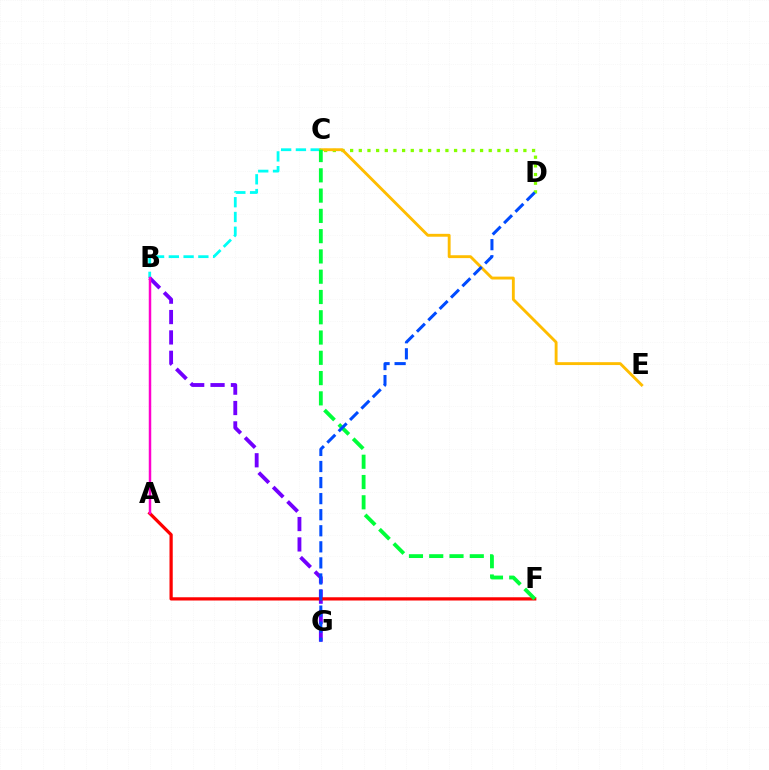{('C', 'D'): [{'color': '#84ff00', 'line_style': 'dotted', 'thickness': 2.35}], ('B', 'C'): [{'color': '#00fff6', 'line_style': 'dashed', 'thickness': 2.01}], ('B', 'G'): [{'color': '#7200ff', 'line_style': 'dashed', 'thickness': 2.77}], ('A', 'F'): [{'color': '#ff0000', 'line_style': 'solid', 'thickness': 2.33}], ('A', 'B'): [{'color': '#ff00cf', 'line_style': 'solid', 'thickness': 1.79}], ('C', 'E'): [{'color': '#ffbd00', 'line_style': 'solid', 'thickness': 2.07}], ('C', 'F'): [{'color': '#00ff39', 'line_style': 'dashed', 'thickness': 2.75}], ('D', 'G'): [{'color': '#004bff', 'line_style': 'dashed', 'thickness': 2.18}]}